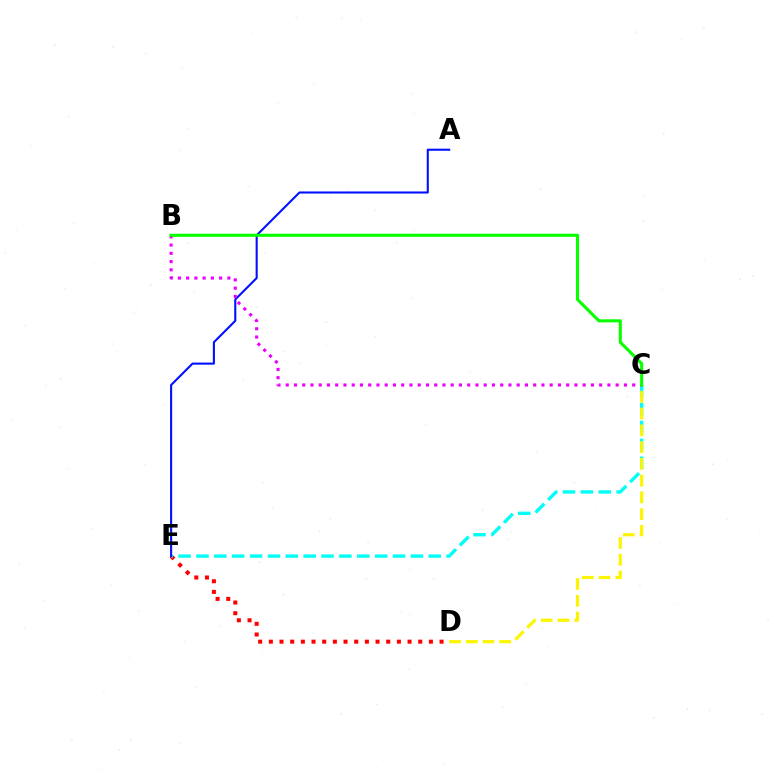{('D', 'E'): [{'color': '#ff0000', 'line_style': 'dotted', 'thickness': 2.9}], ('C', 'E'): [{'color': '#00fff6', 'line_style': 'dashed', 'thickness': 2.43}], ('A', 'E'): [{'color': '#0010ff', 'line_style': 'solid', 'thickness': 1.5}], ('C', 'D'): [{'color': '#fcf500', 'line_style': 'dashed', 'thickness': 2.28}], ('B', 'C'): [{'color': '#ee00ff', 'line_style': 'dotted', 'thickness': 2.24}, {'color': '#08ff00', 'line_style': 'solid', 'thickness': 2.22}]}